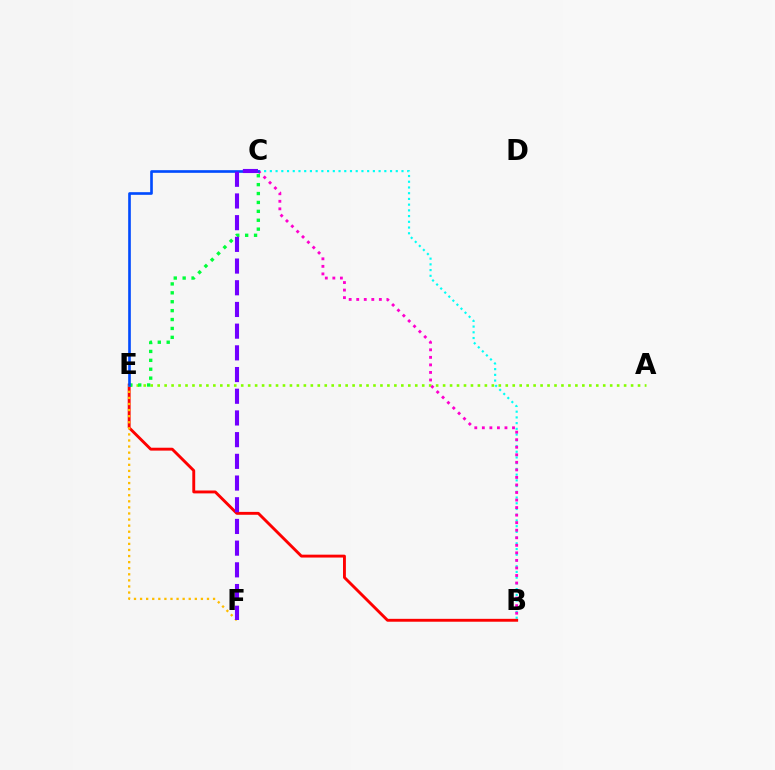{('A', 'E'): [{'color': '#84ff00', 'line_style': 'dotted', 'thickness': 1.89}], ('B', 'C'): [{'color': '#00fff6', 'line_style': 'dotted', 'thickness': 1.56}, {'color': '#ff00cf', 'line_style': 'dotted', 'thickness': 2.05}], ('B', 'E'): [{'color': '#ff0000', 'line_style': 'solid', 'thickness': 2.08}], ('C', 'E'): [{'color': '#00ff39', 'line_style': 'dotted', 'thickness': 2.42}, {'color': '#004bff', 'line_style': 'solid', 'thickness': 1.9}], ('E', 'F'): [{'color': '#ffbd00', 'line_style': 'dotted', 'thickness': 1.65}], ('C', 'F'): [{'color': '#7200ff', 'line_style': 'dashed', 'thickness': 2.95}]}